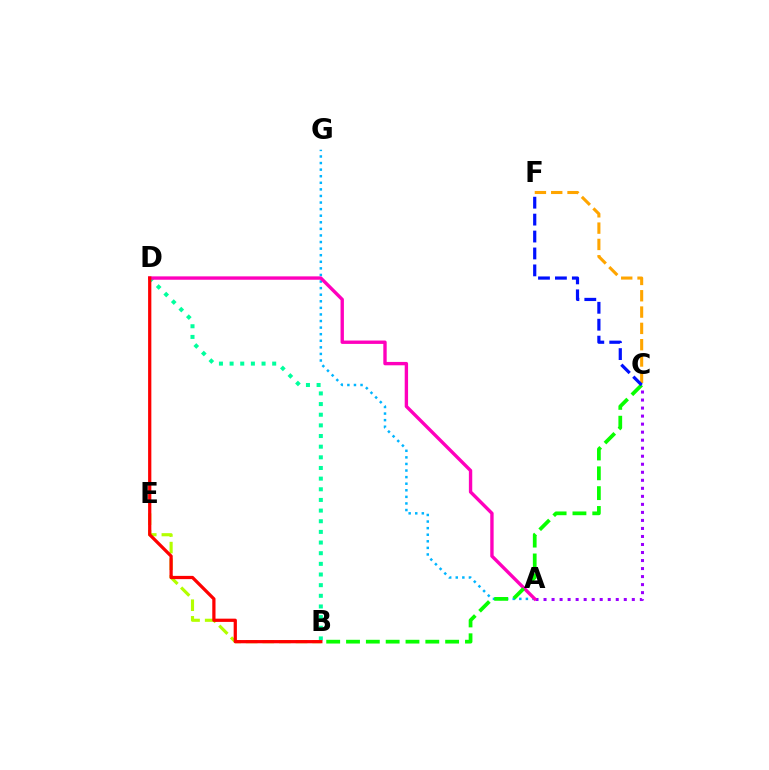{('A', 'C'): [{'color': '#9b00ff', 'line_style': 'dotted', 'thickness': 2.18}], ('A', 'G'): [{'color': '#00b5ff', 'line_style': 'dotted', 'thickness': 1.79}], ('B', 'E'): [{'color': '#b3ff00', 'line_style': 'dashed', 'thickness': 2.26}], ('C', 'F'): [{'color': '#ffa500', 'line_style': 'dashed', 'thickness': 2.22}, {'color': '#0010ff', 'line_style': 'dashed', 'thickness': 2.3}], ('B', 'D'): [{'color': '#00ff9d', 'line_style': 'dotted', 'thickness': 2.89}, {'color': '#ff0000', 'line_style': 'solid', 'thickness': 2.33}], ('A', 'D'): [{'color': '#ff00bd', 'line_style': 'solid', 'thickness': 2.43}], ('B', 'C'): [{'color': '#08ff00', 'line_style': 'dashed', 'thickness': 2.69}]}